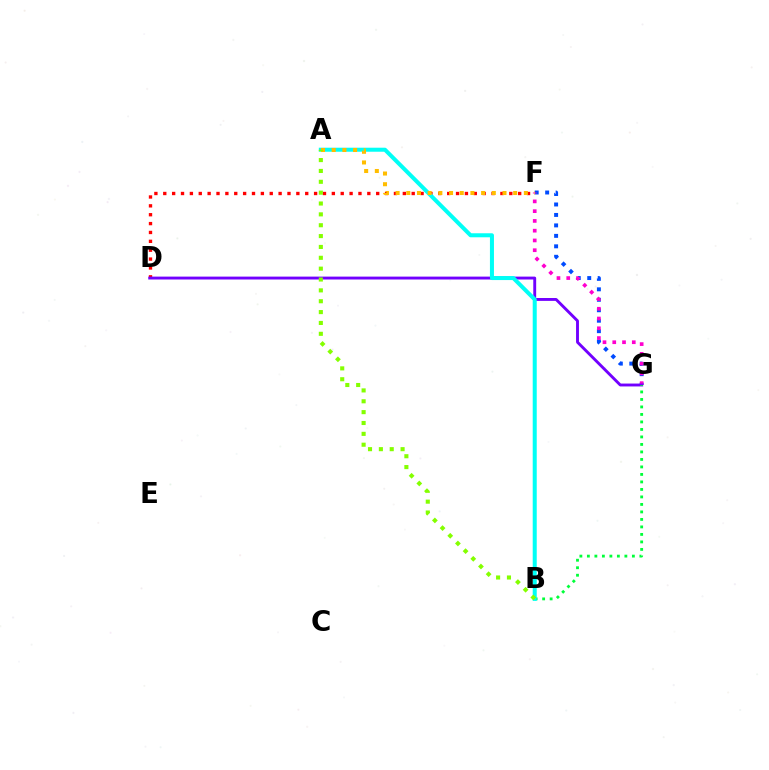{('F', 'G'): [{'color': '#004bff', 'line_style': 'dotted', 'thickness': 2.84}, {'color': '#ff00cf', 'line_style': 'dotted', 'thickness': 2.65}], ('D', 'F'): [{'color': '#ff0000', 'line_style': 'dotted', 'thickness': 2.41}], ('D', 'G'): [{'color': '#7200ff', 'line_style': 'solid', 'thickness': 2.08}], ('B', 'G'): [{'color': '#00ff39', 'line_style': 'dotted', 'thickness': 2.04}], ('A', 'B'): [{'color': '#00fff6', 'line_style': 'solid', 'thickness': 2.9}, {'color': '#84ff00', 'line_style': 'dotted', 'thickness': 2.95}], ('A', 'F'): [{'color': '#ffbd00', 'line_style': 'dotted', 'thickness': 2.9}]}